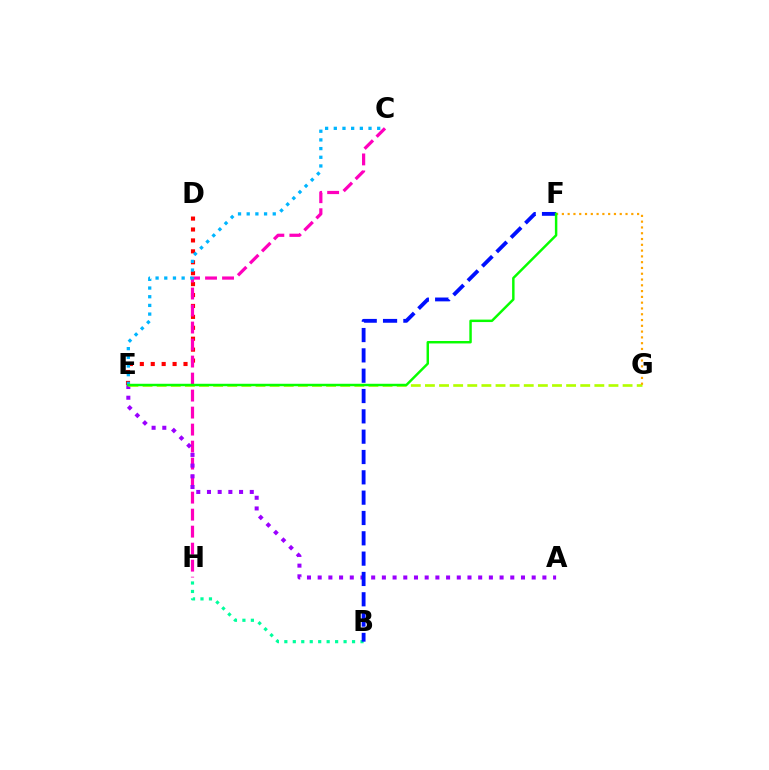{('D', 'E'): [{'color': '#ff0000', 'line_style': 'dotted', 'thickness': 2.97}], ('C', 'H'): [{'color': '#ff00bd', 'line_style': 'dashed', 'thickness': 2.31}], ('A', 'E'): [{'color': '#9b00ff', 'line_style': 'dotted', 'thickness': 2.91}], ('E', 'G'): [{'color': '#b3ff00', 'line_style': 'dashed', 'thickness': 1.92}], ('B', 'H'): [{'color': '#00ff9d', 'line_style': 'dotted', 'thickness': 2.3}], ('C', 'E'): [{'color': '#00b5ff', 'line_style': 'dotted', 'thickness': 2.36}], ('B', 'F'): [{'color': '#0010ff', 'line_style': 'dashed', 'thickness': 2.76}], ('F', 'G'): [{'color': '#ffa500', 'line_style': 'dotted', 'thickness': 1.57}], ('E', 'F'): [{'color': '#08ff00', 'line_style': 'solid', 'thickness': 1.77}]}